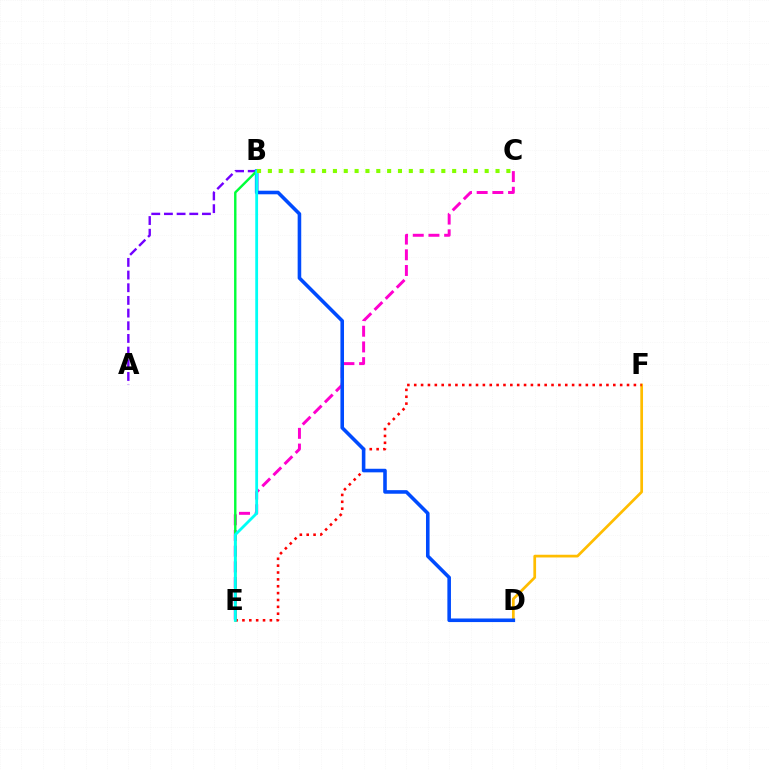{('A', 'B'): [{'color': '#7200ff', 'line_style': 'dashed', 'thickness': 1.72}], ('D', 'F'): [{'color': '#ffbd00', 'line_style': 'solid', 'thickness': 1.96}], ('E', 'F'): [{'color': '#ff0000', 'line_style': 'dotted', 'thickness': 1.87}], ('C', 'E'): [{'color': '#ff00cf', 'line_style': 'dashed', 'thickness': 2.13}], ('B', 'D'): [{'color': '#004bff', 'line_style': 'solid', 'thickness': 2.58}], ('B', 'E'): [{'color': '#00ff39', 'line_style': 'solid', 'thickness': 1.74}, {'color': '#00fff6', 'line_style': 'solid', 'thickness': 2.02}], ('B', 'C'): [{'color': '#84ff00', 'line_style': 'dotted', 'thickness': 2.95}]}